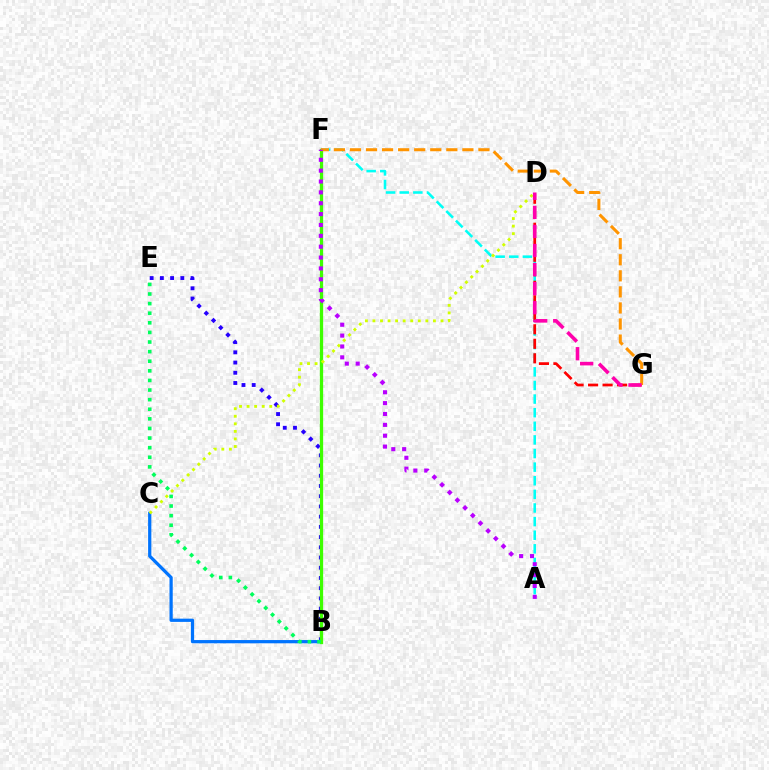{('A', 'F'): [{'color': '#00fff6', 'line_style': 'dashed', 'thickness': 1.85}, {'color': '#b900ff', 'line_style': 'dotted', 'thickness': 2.95}], ('B', 'C'): [{'color': '#0074ff', 'line_style': 'solid', 'thickness': 2.33}], ('B', 'E'): [{'color': '#2500ff', 'line_style': 'dotted', 'thickness': 2.78}, {'color': '#00ff5c', 'line_style': 'dotted', 'thickness': 2.61}], ('D', 'G'): [{'color': '#ff0000', 'line_style': 'dashed', 'thickness': 1.97}, {'color': '#ff00ac', 'line_style': 'dashed', 'thickness': 2.59}], ('B', 'F'): [{'color': '#3dff00', 'line_style': 'solid', 'thickness': 2.36}], ('C', 'D'): [{'color': '#d1ff00', 'line_style': 'dotted', 'thickness': 2.05}], ('F', 'G'): [{'color': '#ff9400', 'line_style': 'dashed', 'thickness': 2.18}]}